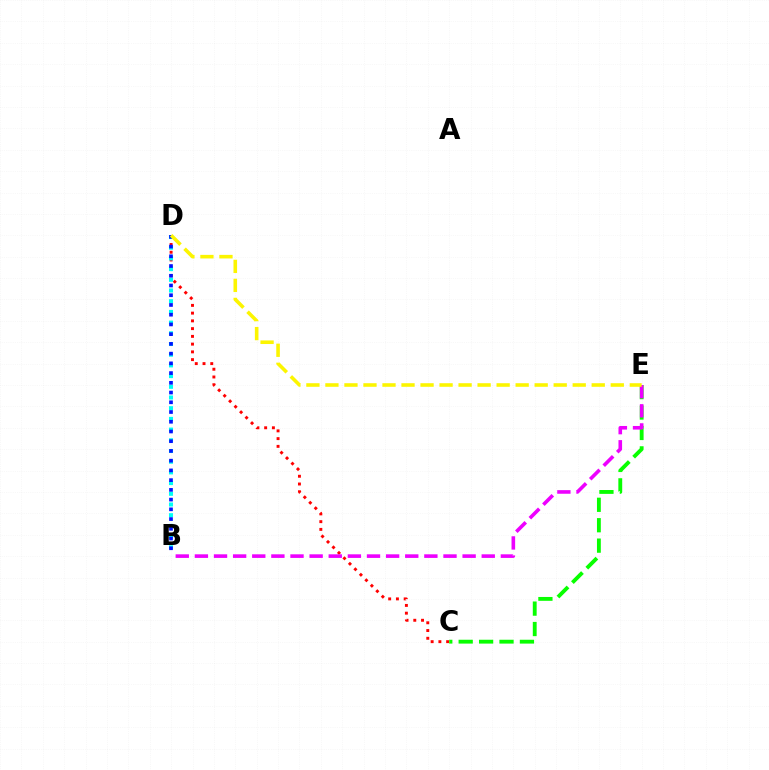{('C', 'D'): [{'color': '#ff0000', 'line_style': 'dotted', 'thickness': 2.11}], ('C', 'E'): [{'color': '#08ff00', 'line_style': 'dashed', 'thickness': 2.77}], ('B', 'D'): [{'color': '#00fff6', 'line_style': 'dotted', 'thickness': 2.91}, {'color': '#0010ff', 'line_style': 'dotted', 'thickness': 2.64}], ('B', 'E'): [{'color': '#ee00ff', 'line_style': 'dashed', 'thickness': 2.6}], ('D', 'E'): [{'color': '#fcf500', 'line_style': 'dashed', 'thickness': 2.58}]}